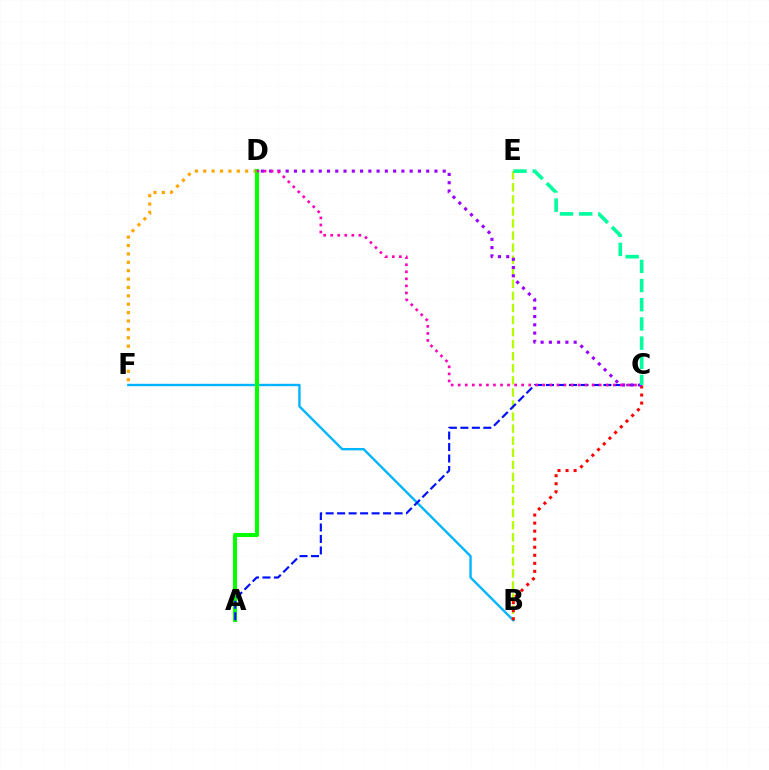{('B', 'F'): [{'color': '#00b5ff', 'line_style': 'solid', 'thickness': 1.71}], ('B', 'E'): [{'color': '#b3ff00', 'line_style': 'dashed', 'thickness': 1.64}], ('D', 'F'): [{'color': '#ffa500', 'line_style': 'dotted', 'thickness': 2.28}], ('A', 'D'): [{'color': '#08ff00', 'line_style': 'solid', 'thickness': 2.95}], ('B', 'C'): [{'color': '#ff0000', 'line_style': 'dotted', 'thickness': 2.18}], ('A', 'C'): [{'color': '#0010ff', 'line_style': 'dashed', 'thickness': 1.56}], ('C', 'D'): [{'color': '#9b00ff', 'line_style': 'dotted', 'thickness': 2.25}, {'color': '#ff00bd', 'line_style': 'dotted', 'thickness': 1.92}], ('C', 'E'): [{'color': '#00ff9d', 'line_style': 'dashed', 'thickness': 2.61}]}